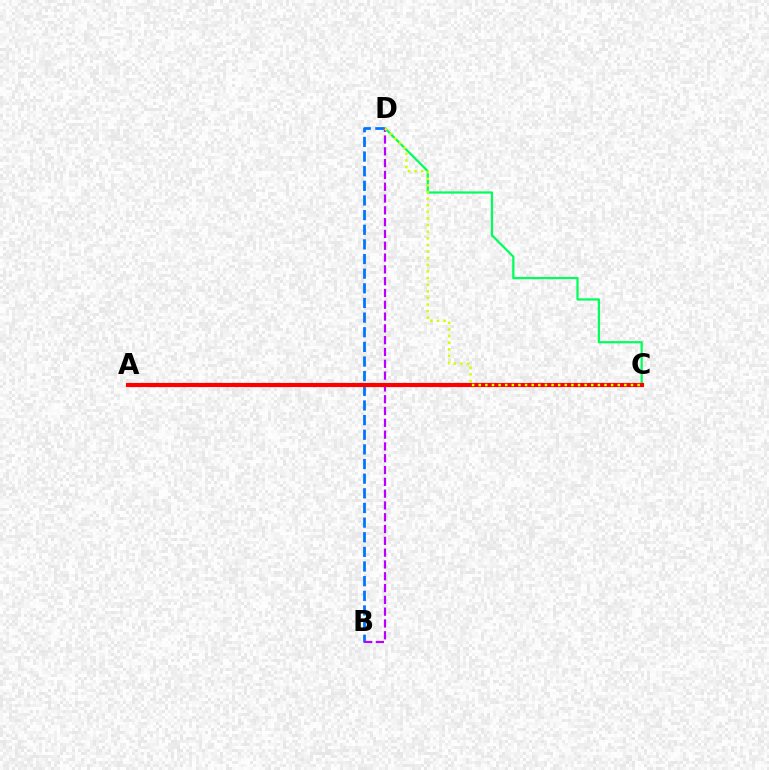{('B', 'D'): [{'color': '#0074ff', 'line_style': 'dashed', 'thickness': 1.99}, {'color': '#b900ff', 'line_style': 'dashed', 'thickness': 1.6}], ('C', 'D'): [{'color': '#00ff5c', 'line_style': 'solid', 'thickness': 1.6}, {'color': '#d1ff00', 'line_style': 'dotted', 'thickness': 1.8}], ('A', 'C'): [{'color': '#ff0000', 'line_style': 'solid', 'thickness': 2.98}]}